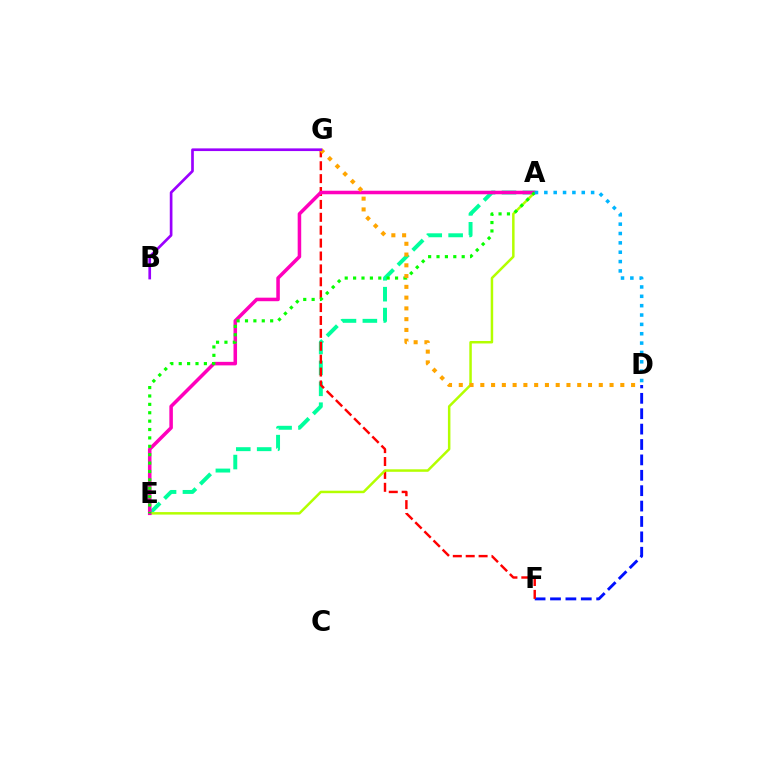{('D', 'F'): [{'color': '#0010ff', 'line_style': 'dashed', 'thickness': 2.09}], ('A', 'E'): [{'color': '#00ff9d', 'line_style': 'dashed', 'thickness': 2.84}, {'color': '#b3ff00', 'line_style': 'solid', 'thickness': 1.8}, {'color': '#ff00bd', 'line_style': 'solid', 'thickness': 2.55}, {'color': '#08ff00', 'line_style': 'dotted', 'thickness': 2.28}], ('F', 'G'): [{'color': '#ff0000', 'line_style': 'dashed', 'thickness': 1.75}], ('D', 'G'): [{'color': '#ffa500', 'line_style': 'dotted', 'thickness': 2.93}], ('B', 'G'): [{'color': '#9b00ff', 'line_style': 'solid', 'thickness': 1.93}], ('A', 'D'): [{'color': '#00b5ff', 'line_style': 'dotted', 'thickness': 2.54}]}